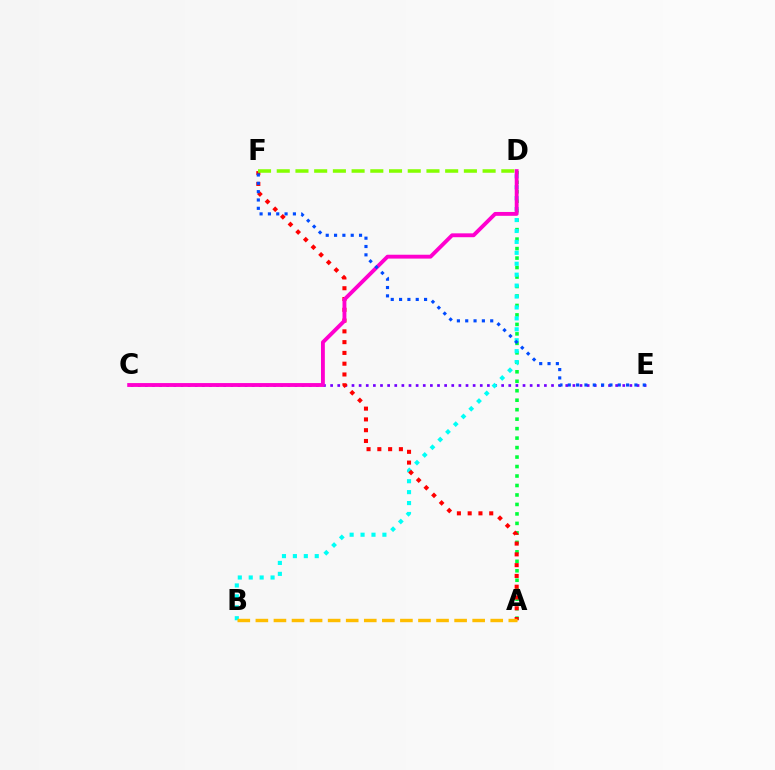{('A', 'D'): [{'color': '#00ff39', 'line_style': 'dotted', 'thickness': 2.57}], ('C', 'E'): [{'color': '#7200ff', 'line_style': 'dotted', 'thickness': 1.94}], ('B', 'D'): [{'color': '#00fff6', 'line_style': 'dotted', 'thickness': 2.97}], ('A', 'F'): [{'color': '#ff0000', 'line_style': 'dotted', 'thickness': 2.93}], ('C', 'D'): [{'color': '#ff00cf', 'line_style': 'solid', 'thickness': 2.78}], ('E', 'F'): [{'color': '#004bff', 'line_style': 'dotted', 'thickness': 2.26}], ('D', 'F'): [{'color': '#84ff00', 'line_style': 'dashed', 'thickness': 2.54}], ('A', 'B'): [{'color': '#ffbd00', 'line_style': 'dashed', 'thickness': 2.45}]}